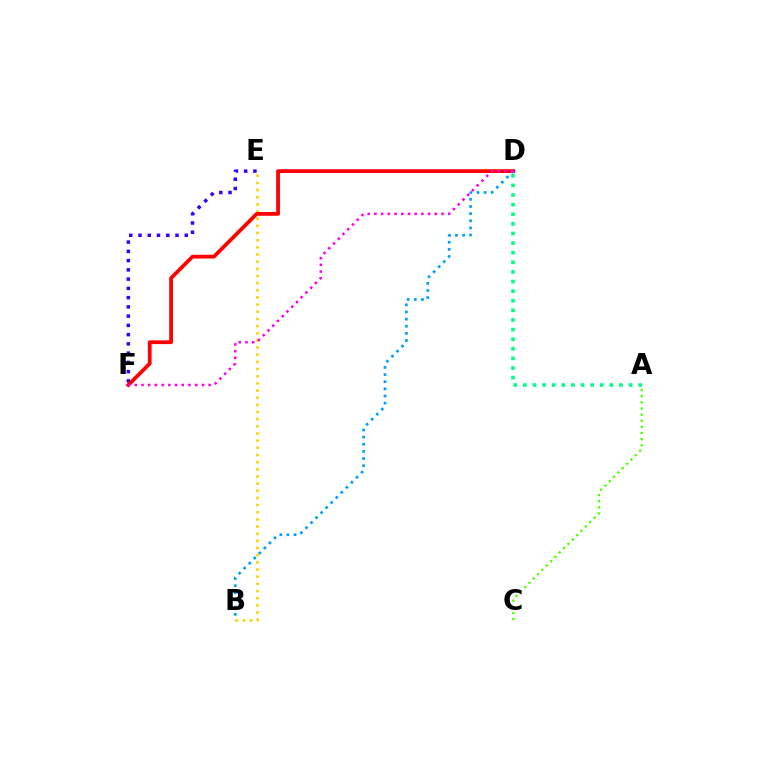{('A', 'D'): [{'color': '#00ff86', 'line_style': 'dotted', 'thickness': 2.61}], ('B', 'E'): [{'color': '#ffd500', 'line_style': 'dotted', 'thickness': 1.95}], ('E', 'F'): [{'color': '#3700ff', 'line_style': 'dotted', 'thickness': 2.51}], ('A', 'C'): [{'color': '#4fff00', 'line_style': 'dotted', 'thickness': 1.67}], ('D', 'F'): [{'color': '#ff0000', 'line_style': 'solid', 'thickness': 2.7}, {'color': '#ff00ed', 'line_style': 'dotted', 'thickness': 1.82}], ('B', 'D'): [{'color': '#009eff', 'line_style': 'dotted', 'thickness': 1.94}]}